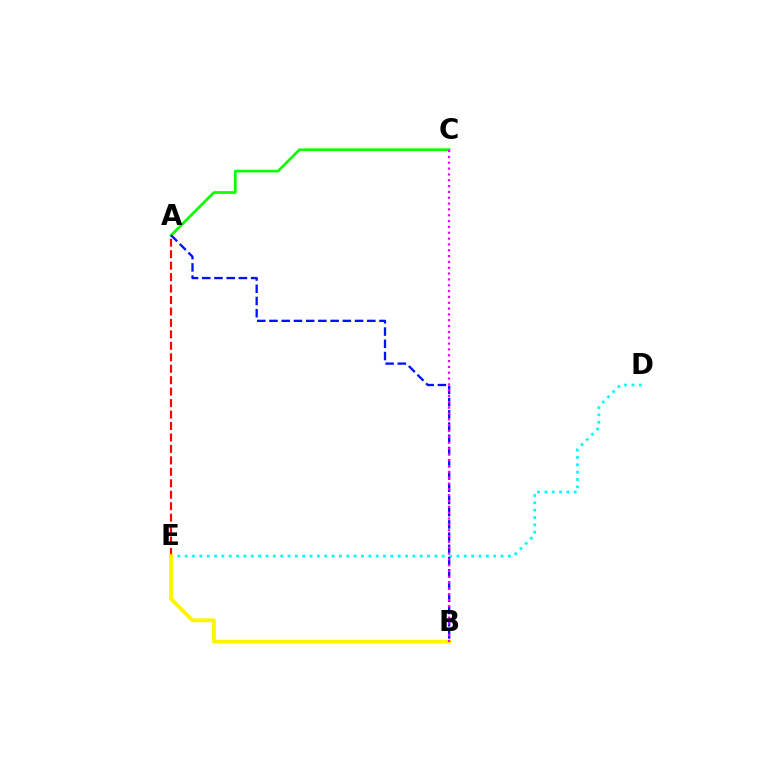{('A', 'C'): [{'color': '#08ff00', 'line_style': 'solid', 'thickness': 1.94}], ('D', 'E'): [{'color': '#00fff6', 'line_style': 'dotted', 'thickness': 2.0}], ('A', 'E'): [{'color': '#ff0000', 'line_style': 'dashed', 'thickness': 1.56}], ('A', 'B'): [{'color': '#0010ff', 'line_style': 'dashed', 'thickness': 1.66}], ('B', 'E'): [{'color': '#fcf500', 'line_style': 'solid', 'thickness': 2.76}], ('B', 'C'): [{'color': '#ee00ff', 'line_style': 'dotted', 'thickness': 1.58}]}